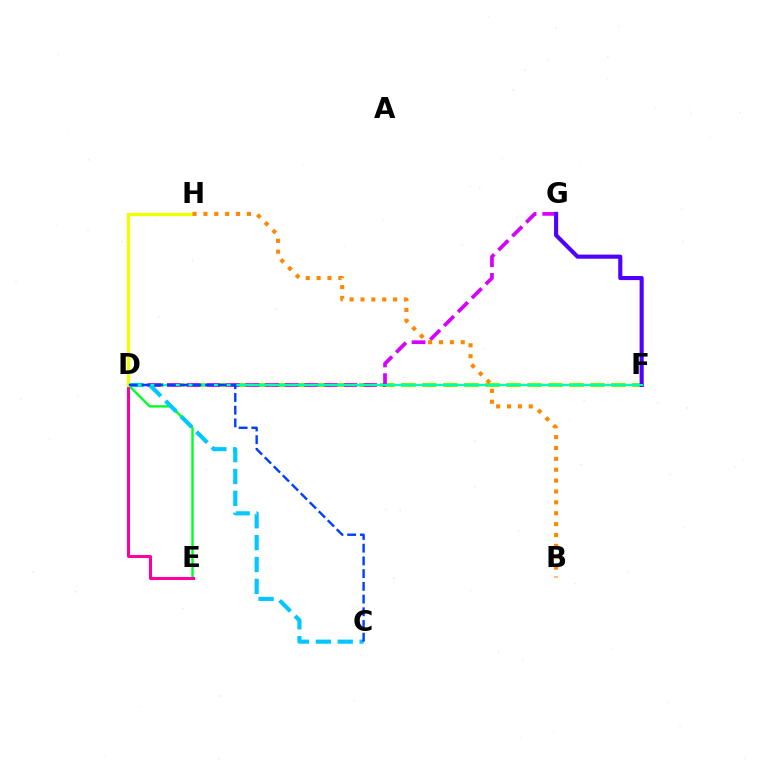{('D', 'F'): [{'color': '#66ff00', 'line_style': 'dashed', 'thickness': 2.85}, {'color': '#00ffaf', 'line_style': 'solid', 'thickness': 1.51}], ('D', 'G'): [{'color': '#d600ff', 'line_style': 'dashed', 'thickness': 2.67}], ('D', 'E'): [{'color': '#00ff27', 'line_style': 'solid', 'thickness': 1.73}, {'color': '#ff00a0', 'line_style': 'solid', 'thickness': 2.18}], ('F', 'G'): [{'color': '#4f00ff', 'line_style': 'solid', 'thickness': 2.96}], ('D', 'H'): [{'color': '#ff0000', 'line_style': 'solid', 'thickness': 2.0}, {'color': '#eeff00', 'line_style': 'solid', 'thickness': 2.36}], ('C', 'D'): [{'color': '#00c7ff', 'line_style': 'dashed', 'thickness': 2.97}, {'color': '#003fff', 'line_style': 'dashed', 'thickness': 1.73}], ('B', 'H'): [{'color': '#ff8800', 'line_style': 'dotted', 'thickness': 2.96}]}